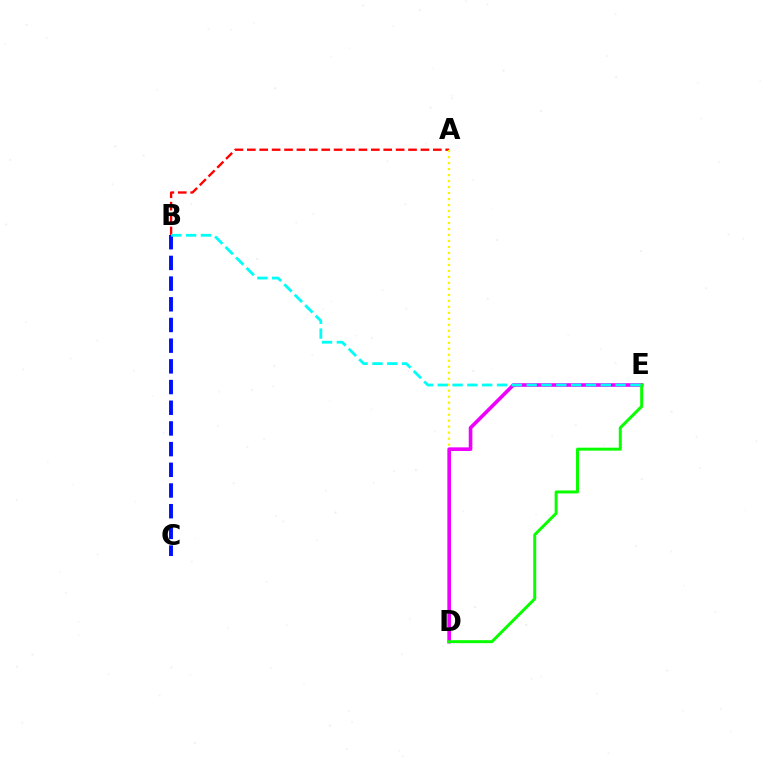{('A', 'B'): [{'color': '#ff0000', 'line_style': 'dashed', 'thickness': 1.68}], ('A', 'D'): [{'color': '#fcf500', 'line_style': 'dotted', 'thickness': 1.63}], ('D', 'E'): [{'color': '#ee00ff', 'line_style': 'solid', 'thickness': 2.6}, {'color': '#08ff00', 'line_style': 'solid', 'thickness': 2.14}], ('B', 'C'): [{'color': '#0010ff', 'line_style': 'dashed', 'thickness': 2.81}], ('B', 'E'): [{'color': '#00fff6', 'line_style': 'dashed', 'thickness': 2.01}]}